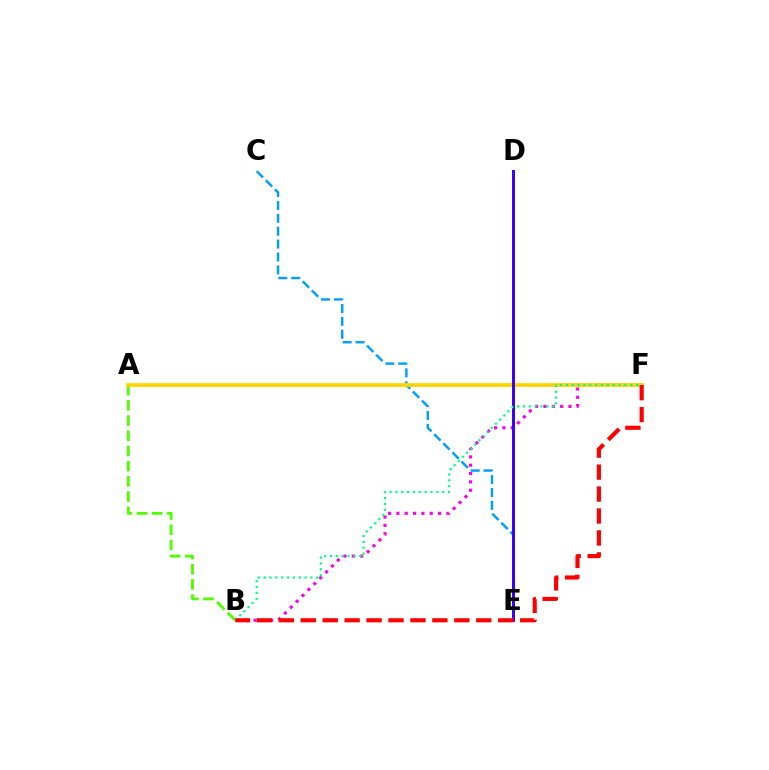{('B', 'F'): [{'color': '#ff00ed', 'line_style': 'dotted', 'thickness': 2.26}, {'color': '#00ff86', 'line_style': 'dotted', 'thickness': 1.59}, {'color': '#ff0000', 'line_style': 'dashed', 'thickness': 2.98}], ('C', 'E'): [{'color': '#009eff', 'line_style': 'dashed', 'thickness': 1.75}], ('A', 'B'): [{'color': '#4fff00', 'line_style': 'dashed', 'thickness': 2.07}], ('A', 'F'): [{'color': '#ffd500', 'line_style': 'solid', 'thickness': 2.7}], ('D', 'E'): [{'color': '#3700ff', 'line_style': 'solid', 'thickness': 2.14}]}